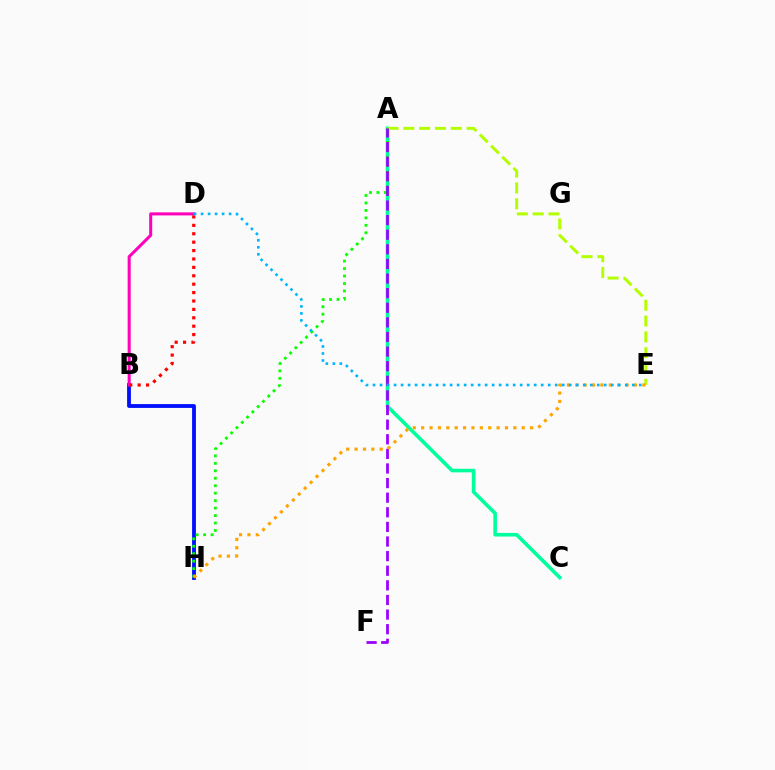{('B', 'H'): [{'color': '#0010ff', 'line_style': 'solid', 'thickness': 2.75}], ('A', 'C'): [{'color': '#00ff9d', 'line_style': 'solid', 'thickness': 2.59}], ('A', 'E'): [{'color': '#b3ff00', 'line_style': 'dashed', 'thickness': 2.15}], ('B', 'D'): [{'color': '#ff00bd', 'line_style': 'solid', 'thickness': 2.19}, {'color': '#ff0000', 'line_style': 'dotted', 'thickness': 2.28}], ('A', 'H'): [{'color': '#08ff00', 'line_style': 'dotted', 'thickness': 2.03}], ('A', 'F'): [{'color': '#9b00ff', 'line_style': 'dashed', 'thickness': 1.98}], ('E', 'H'): [{'color': '#ffa500', 'line_style': 'dotted', 'thickness': 2.28}], ('D', 'E'): [{'color': '#00b5ff', 'line_style': 'dotted', 'thickness': 1.9}]}